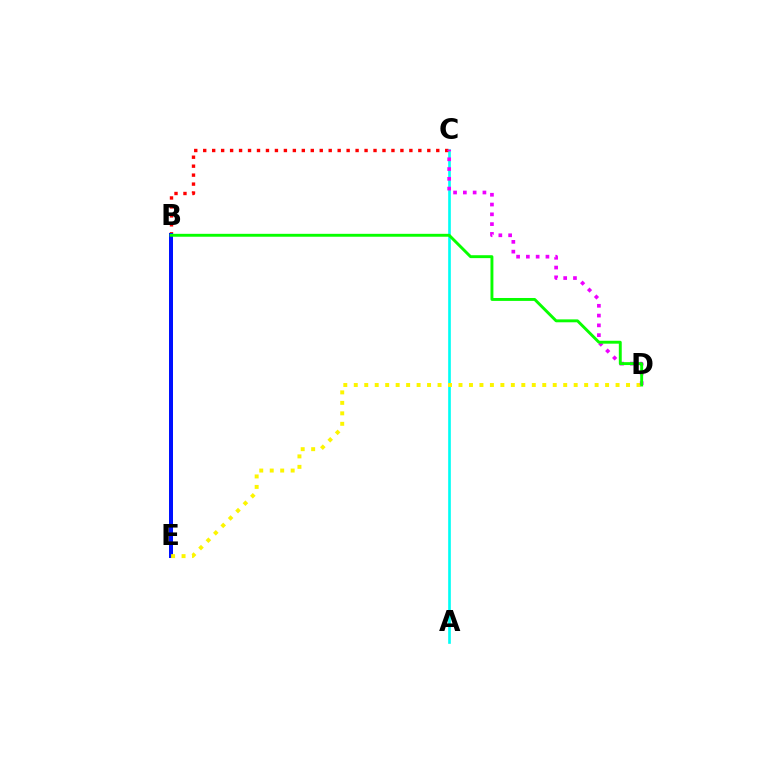{('A', 'C'): [{'color': '#00fff6', 'line_style': 'solid', 'thickness': 1.91}], ('B', 'C'): [{'color': '#ff0000', 'line_style': 'dotted', 'thickness': 2.44}], ('B', 'E'): [{'color': '#0010ff', 'line_style': 'solid', 'thickness': 2.87}], ('D', 'E'): [{'color': '#fcf500', 'line_style': 'dotted', 'thickness': 2.85}], ('C', 'D'): [{'color': '#ee00ff', 'line_style': 'dotted', 'thickness': 2.66}], ('B', 'D'): [{'color': '#08ff00', 'line_style': 'solid', 'thickness': 2.1}]}